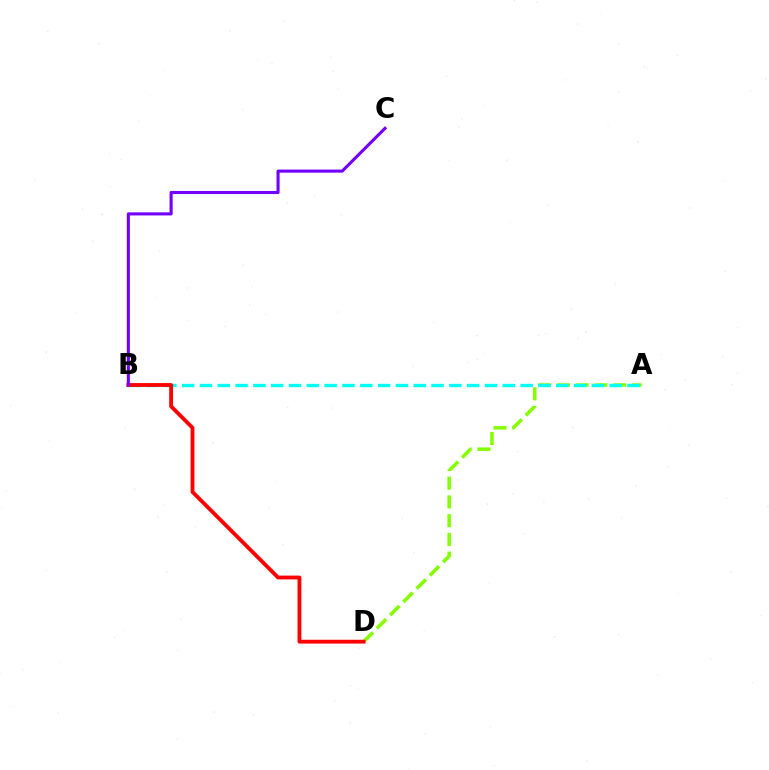{('A', 'D'): [{'color': '#84ff00', 'line_style': 'dashed', 'thickness': 2.55}], ('A', 'B'): [{'color': '#00fff6', 'line_style': 'dashed', 'thickness': 2.42}], ('B', 'D'): [{'color': '#ff0000', 'line_style': 'solid', 'thickness': 2.75}], ('B', 'C'): [{'color': '#7200ff', 'line_style': 'solid', 'thickness': 2.23}]}